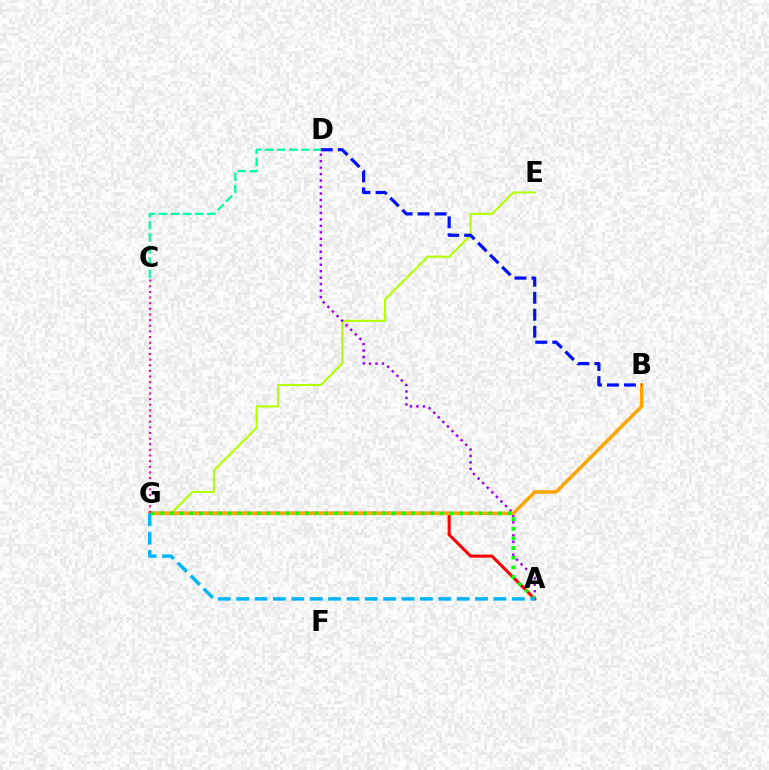{('E', 'G'): [{'color': '#b3ff00', 'line_style': 'solid', 'thickness': 1.53}], ('C', 'D'): [{'color': '#00ff9d', 'line_style': 'dashed', 'thickness': 1.65}], ('A', 'G'): [{'color': '#ff0000', 'line_style': 'solid', 'thickness': 2.2}, {'color': '#08ff00', 'line_style': 'dotted', 'thickness': 2.62}, {'color': '#00b5ff', 'line_style': 'dashed', 'thickness': 2.5}], ('A', 'D'): [{'color': '#9b00ff', 'line_style': 'dotted', 'thickness': 1.76}], ('B', 'G'): [{'color': '#ffa500', 'line_style': 'solid', 'thickness': 2.49}], ('B', 'D'): [{'color': '#0010ff', 'line_style': 'dashed', 'thickness': 2.31}], ('C', 'G'): [{'color': '#ff00bd', 'line_style': 'dotted', 'thickness': 1.53}]}